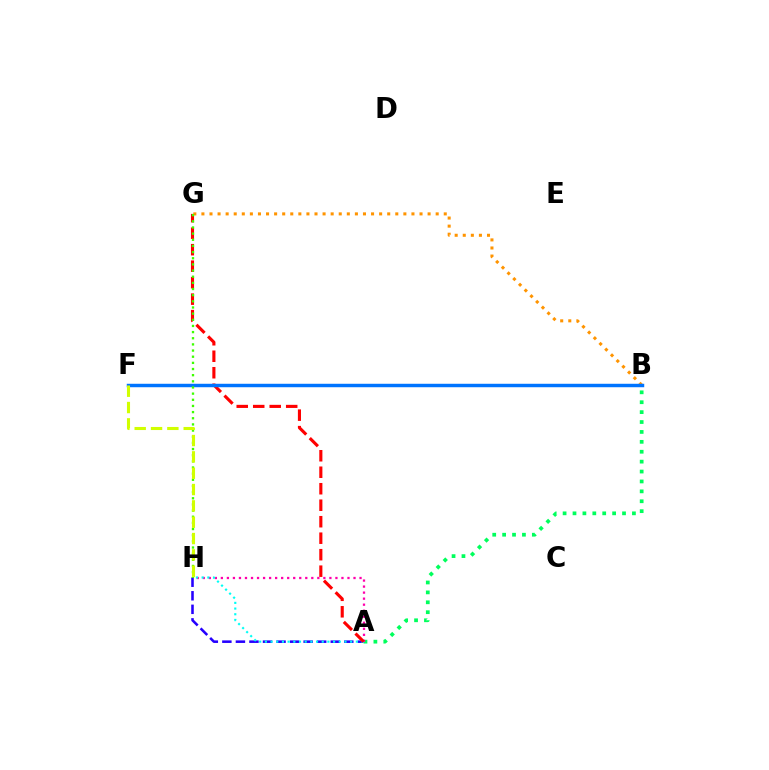{('A', 'B'): [{'color': '#00ff5c', 'line_style': 'dotted', 'thickness': 2.69}], ('B', 'G'): [{'color': '#ff9400', 'line_style': 'dotted', 'thickness': 2.19}], ('B', 'F'): [{'color': '#b900ff', 'line_style': 'solid', 'thickness': 2.0}, {'color': '#0074ff', 'line_style': 'solid', 'thickness': 2.48}], ('A', 'H'): [{'color': '#ff00ac', 'line_style': 'dotted', 'thickness': 1.64}, {'color': '#2500ff', 'line_style': 'dashed', 'thickness': 1.84}, {'color': '#00fff6', 'line_style': 'dotted', 'thickness': 1.54}], ('A', 'G'): [{'color': '#ff0000', 'line_style': 'dashed', 'thickness': 2.24}], ('G', 'H'): [{'color': '#3dff00', 'line_style': 'dotted', 'thickness': 1.67}], ('F', 'H'): [{'color': '#d1ff00', 'line_style': 'dashed', 'thickness': 2.22}]}